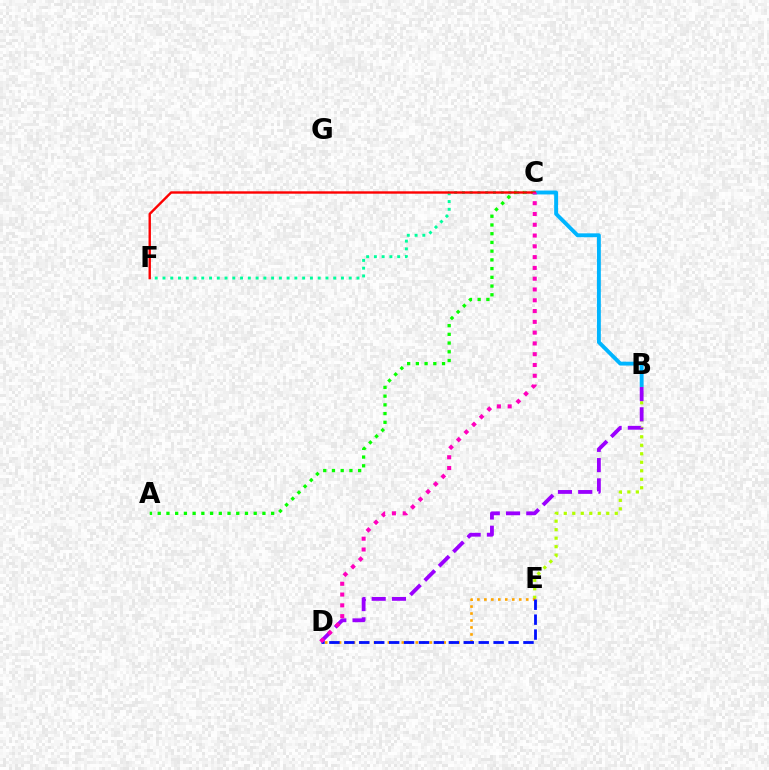{('B', 'E'): [{'color': '#b3ff00', 'line_style': 'dotted', 'thickness': 2.31}], ('D', 'E'): [{'color': '#ffa500', 'line_style': 'dotted', 'thickness': 1.89}, {'color': '#0010ff', 'line_style': 'dashed', 'thickness': 2.03}], ('B', 'D'): [{'color': '#9b00ff', 'line_style': 'dashed', 'thickness': 2.75}], ('B', 'C'): [{'color': '#00b5ff', 'line_style': 'solid', 'thickness': 2.8}], ('A', 'C'): [{'color': '#08ff00', 'line_style': 'dotted', 'thickness': 2.37}], ('C', 'F'): [{'color': '#00ff9d', 'line_style': 'dotted', 'thickness': 2.11}, {'color': '#ff0000', 'line_style': 'solid', 'thickness': 1.72}], ('C', 'D'): [{'color': '#ff00bd', 'line_style': 'dotted', 'thickness': 2.93}]}